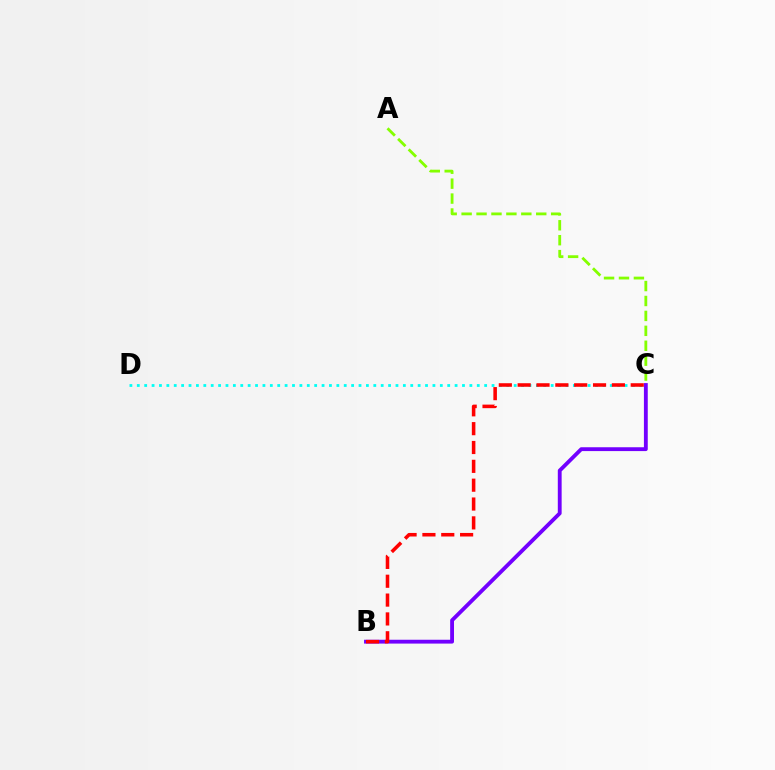{('B', 'C'): [{'color': '#7200ff', 'line_style': 'solid', 'thickness': 2.76}, {'color': '#ff0000', 'line_style': 'dashed', 'thickness': 2.56}], ('C', 'D'): [{'color': '#00fff6', 'line_style': 'dotted', 'thickness': 2.01}], ('A', 'C'): [{'color': '#84ff00', 'line_style': 'dashed', 'thickness': 2.03}]}